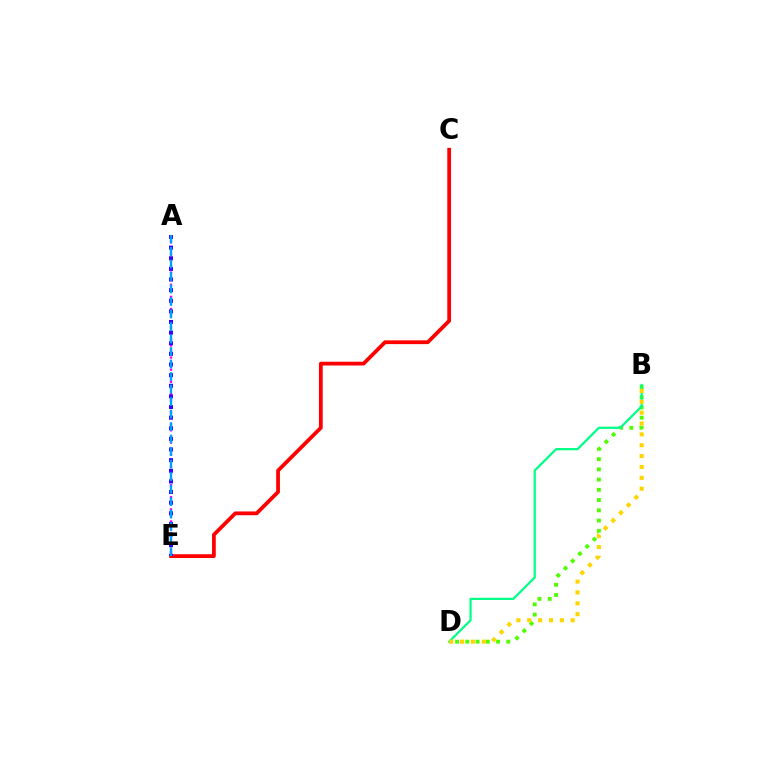{('B', 'D'): [{'color': '#4fff00', 'line_style': 'dotted', 'thickness': 2.78}, {'color': '#00ff86', 'line_style': 'solid', 'thickness': 1.61}, {'color': '#ffd500', 'line_style': 'dotted', 'thickness': 2.95}], ('C', 'E'): [{'color': '#ff0000', 'line_style': 'solid', 'thickness': 2.72}], ('A', 'E'): [{'color': '#ff00ed', 'line_style': 'dotted', 'thickness': 1.65}, {'color': '#3700ff', 'line_style': 'dotted', 'thickness': 2.89}, {'color': '#009eff', 'line_style': 'dashed', 'thickness': 1.7}]}